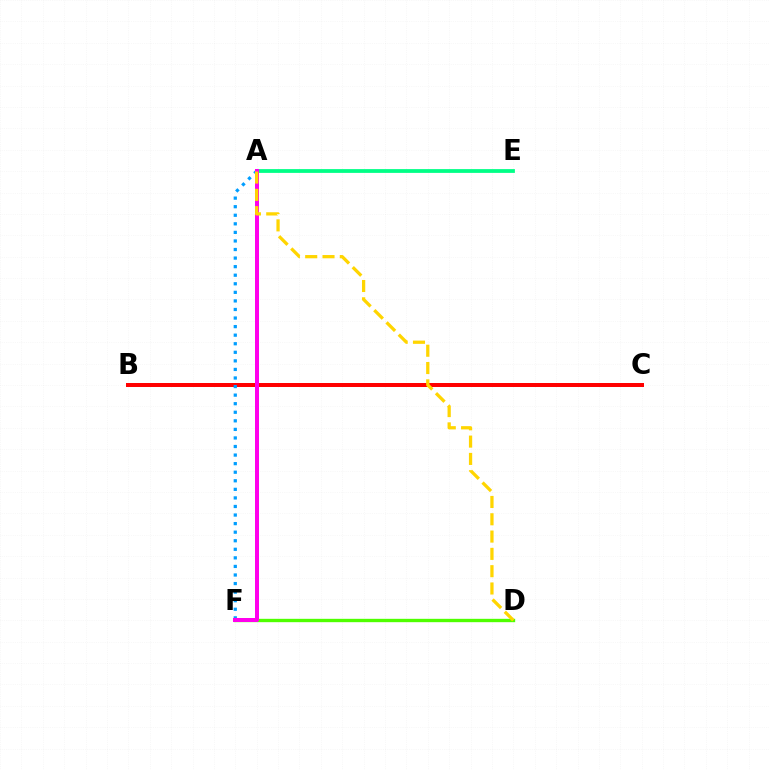{('A', 'E'): [{'color': '#00ff86', 'line_style': 'solid', 'thickness': 2.72}], ('B', 'C'): [{'color': '#ff0000', 'line_style': 'solid', 'thickness': 2.87}], ('D', 'F'): [{'color': '#4fff00', 'line_style': 'solid', 'thickness': 2.41}], ('A', 'F'): [{'color': '#009eff', 'line_style': 'dotted', 'thickness': 2.33}, {'color': '#3700ff', 'line_style': 'dashed', 'thickness': 1.66}, {'color': '#ff00ed', 'line_style': 'solid', 'thickness': 2.87}], ('A', 'D'): [{'color': '#ffd500', 'line_style': 'dashed', 'thickness': 2.35}]}